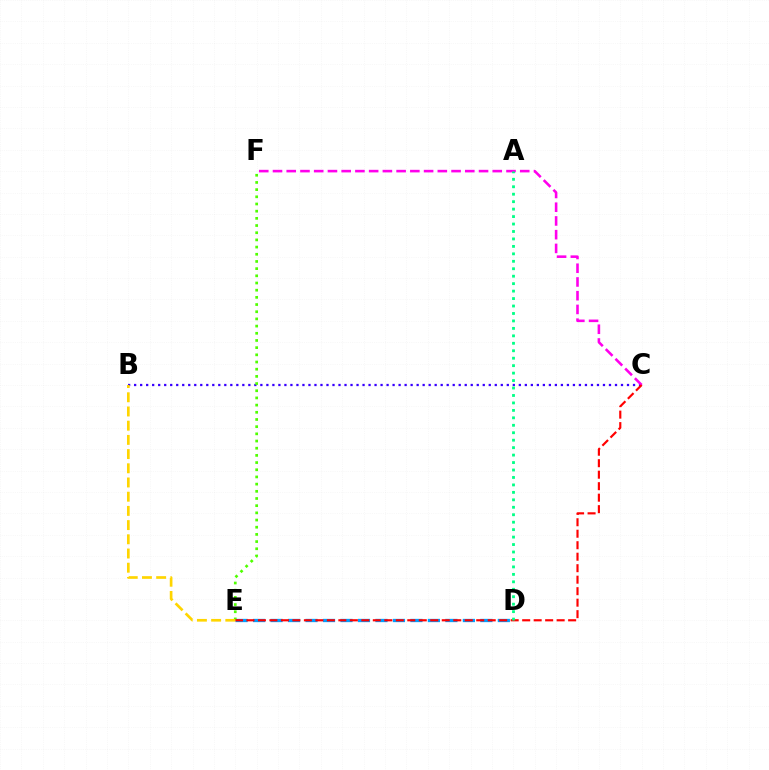{('D', 'E'): [{'color': '#009eff', 'line_style': 'dashed', 'thickness': 2.37}], ('B', 'C'): [{'color': '#3700ff', 'line_style': 'dotted', 'thickness': 1.63}], ('C', 'F'): [{'color': '#ff00ed', 'line_style': 'dashed', 'thickness': 1.87}], ('E', 'F'): [{'color': '#4fff00', 'line_style': 'dotted', 'thickness': 1.95}], ('C', 'E'): [{'color': '#ff0000', 'line_style': 'dashed', 'thickness': 1.56}], ('B', 'E'): [{'color': '#ffd500', 'line_style': 'dashed', 'thickness': 1.93}], ('A', 'D'): [{'color': '#00ff86', 'line_style': 'dotted', 'thickness': 2.03}]}